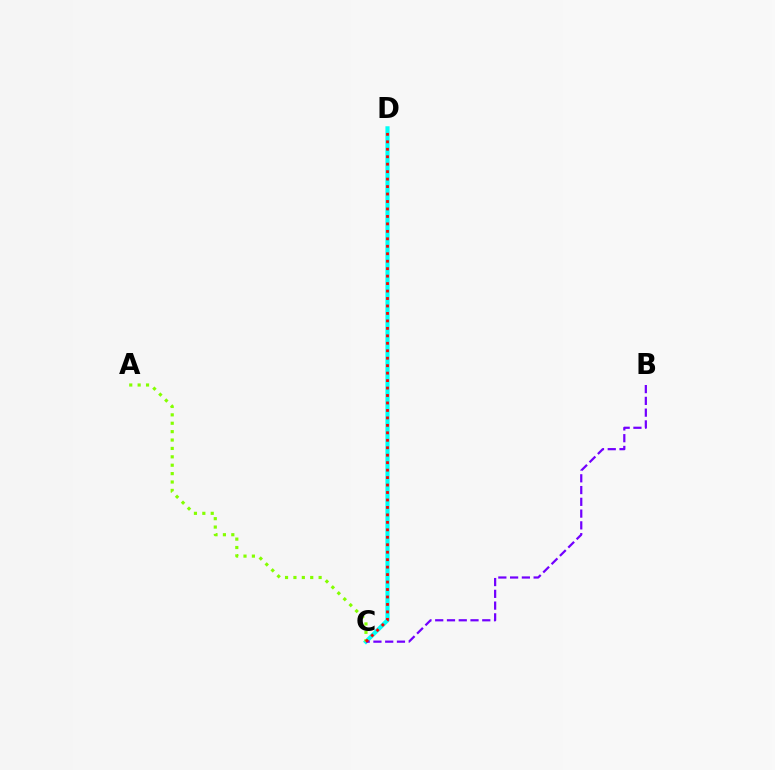{('C', 'D'): [{'color': '#00fff6', 'line_style': 'solid', 'thickness': 2.98}, {'color': '#ff0000', 'line_style': 'dotted', 'thickness': 2.03}], ('B', 'C'): [{'color': '#7200ff', 'line_style': 'dashed', 'thickness': 1.6}], ('A', 'C'): [{'color': '#84ff00', 'line_style': 'dotted', 'thickness': 2.28}]}